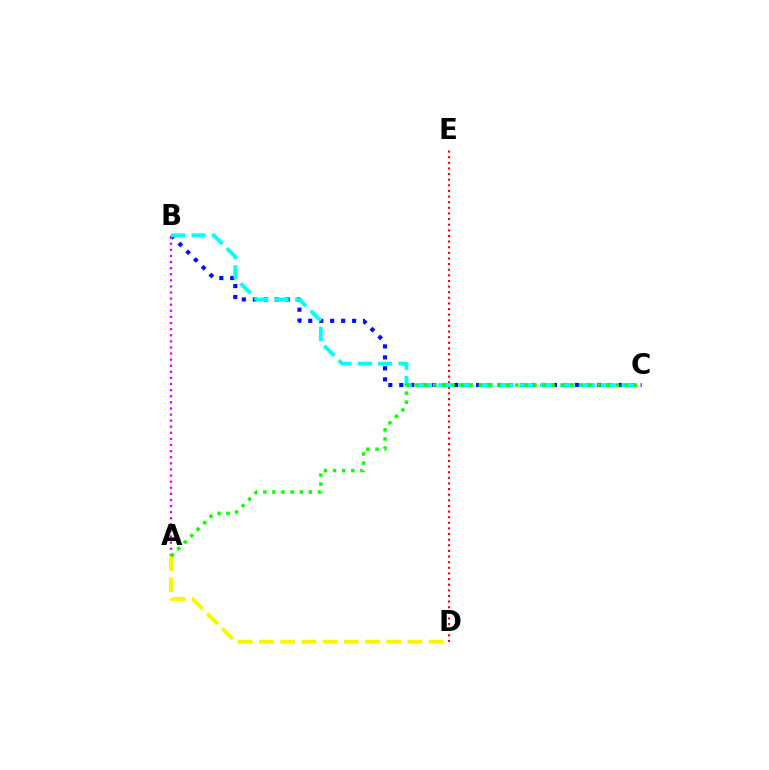{('B', 'C'): [{'color': '#0010ff', 'line_style': 'dotted', 'thickness': 2.98}, {'color': '#00fff6', 'line_style': 'dashed', 'thickness': 2.77}], ('A', 'D'): [{'color': '#fcf500', 'line_style': 'dashed', 'thickness': 2.88}], ('A', 'B'): [{'color': '#ee00ff', 'line_style': 'dotted', 'thickness': 1.66}], ('D', 'E'): [{'color': '#ff0000', 'line_style': 'dotted', 'thickness': 1.53}], ('A', 'C'): [{'color': '#08ff00', 'line_style': 'dotted', 'thickness': 2.48}]}